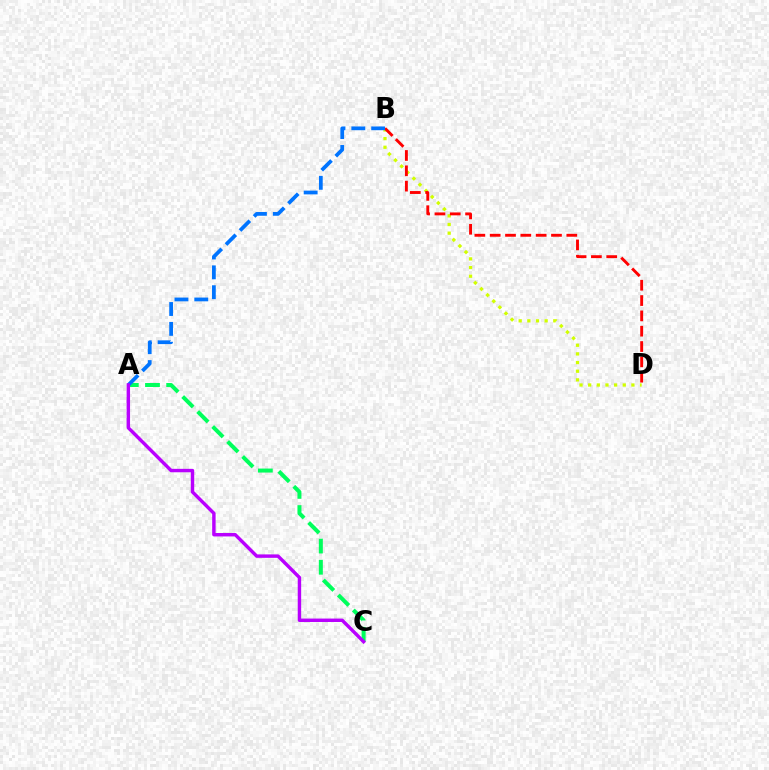{('B', 'D'): [{'color': '#d1ff00', 'line_style': 'dotted', 'thickness': 2.35}, {'color': '#ff0000', 'line_style': 'dashed', 'thickness': 2.08}], ('A', 'C'): [{'color': '#00ff5c', 'line_style': 'dashed', 'thickness': 2.88}, {'color': '#b900ff', 'line_style': 'solid', 'thickness': 2.46}], ('A', 'B'): [{'color': '#0074ff', 'line_style': 'dashed', 'thickness': 2.7}]}